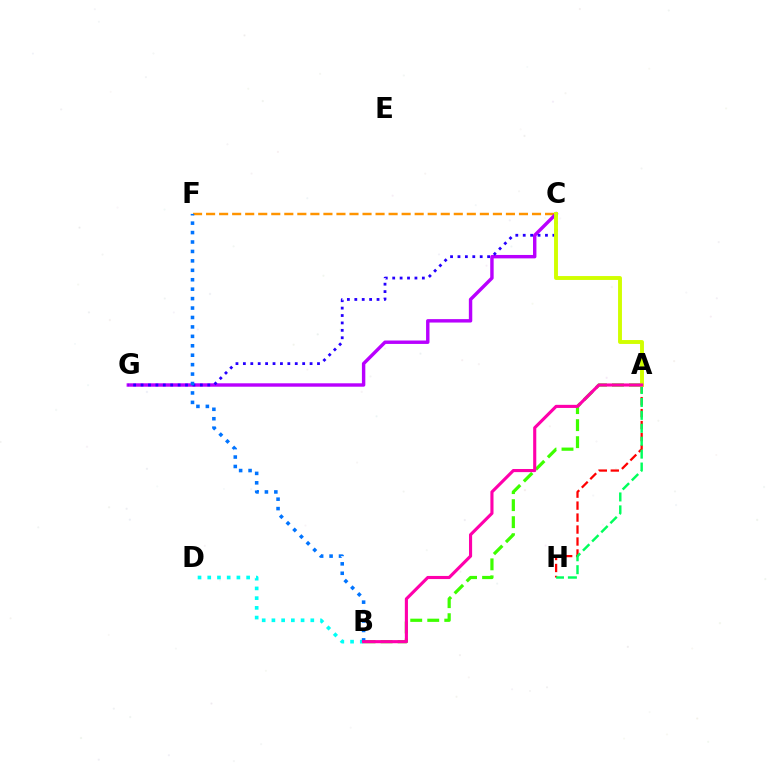{('A', 'B'): [{'color': '#3dff00', 'line_style': 'dashed', 'thickness': 2.31}, {'color': '#ff00ac', 'line_style': 'solid', 'thickness': 2.24}], ('C', 'F'): [{'color': '#ff9400', 'line_style': 'dashed', 'thickness': 1.77}], ('A', 'H'): [{'color': '#ff0000', 'line_style': 'dashed', 'thickness': 1.63}, {'color': '#00ff5c', 'line_style': 'dashed', 'thickness': 1.76}], ('C', 'G'): [{'color': '#b900ff', 'line_style': 'solid', 'thickness': 2.46}, {'color': '#2500ff', 'line_style': 'dotted', 'thickness': 2.01}], ('B', 'D'): [{'color': '#00fff6', 'line_style': 'dotted', 'thickness': 2.64}], ('B', 'F'): [{'color': '#0074ff', 'line_style': 'dotted', 'thickness': 2.56}], ('A', 'C'): [{'color': '#d1ff00', 'line_style': 'solid', 'thickness': 2.8}]}